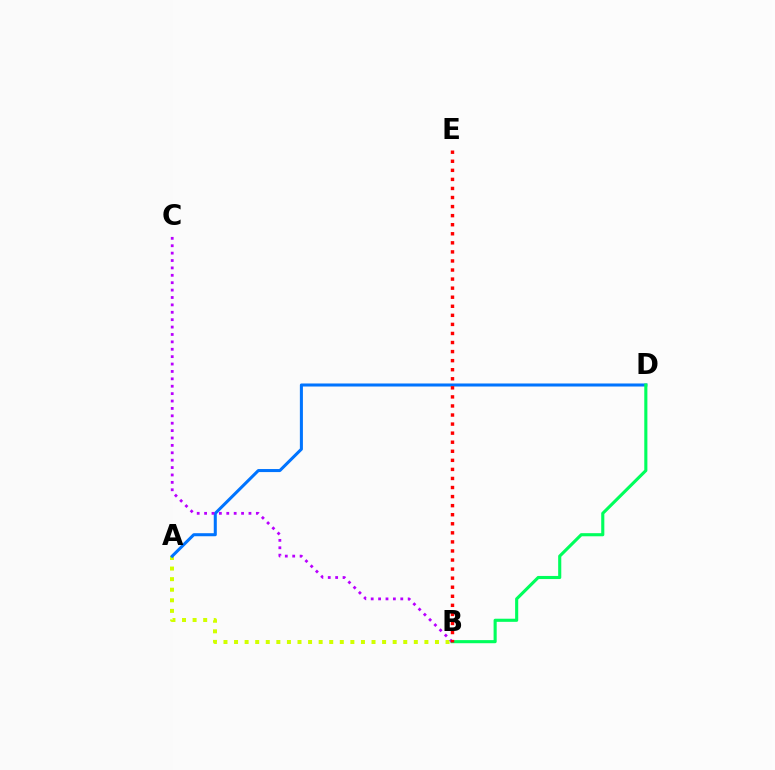{('A', 'B'): [{'color': '#d1ff00', 'line_style': 'dotted', 'thickness': 2.87}], ('A', 'D'): [{'color': '#0074ff', 'line_style': 'solid', 'thickness': 2.19}], ('B', 'D'): [{'color': '#00ff5c', 'line_style': 'solid', 'thickness': 2.24}], ('B', 'C'): [{'color': '#b900ff', 'line_style': 'dotted', 'thickness': 2.01}], ('B', 'E'): [{'color': '#ff0000', 'line_style': 'dotted', 'thickness': 2.46}]}